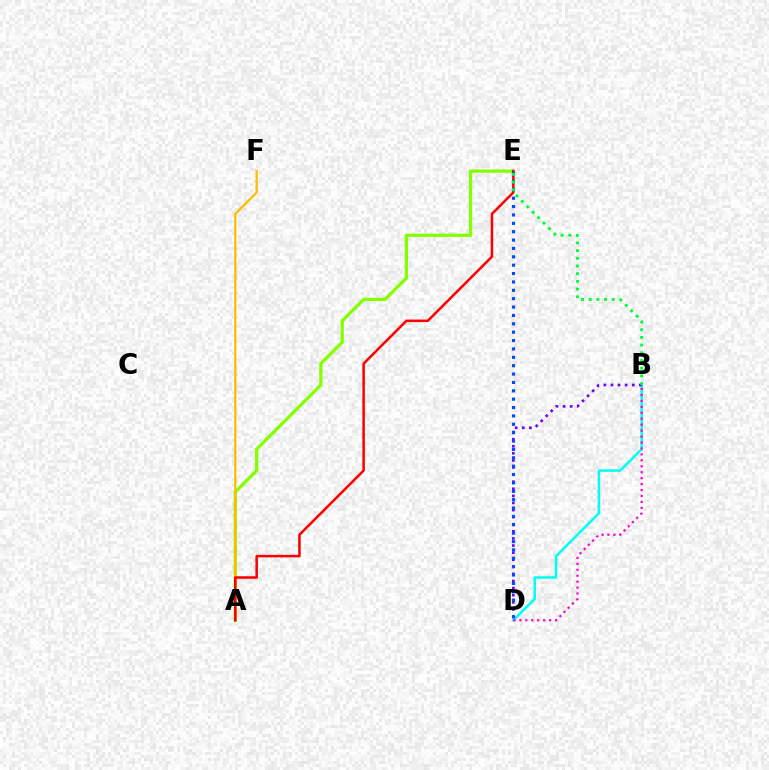{('A', 'E'): [{'color': '#84ff00', 'line_style': 'solid', 'thickness': 2.34}, {'color': '#ff0000', 'line_style': 'solid', 'thickness': 1.83}], ('B', 'D'): [{'color': '#00fff6', 'line_style': 'solid', 'thickness': 1.82}, {'color': '#7200ff', 'line_style': 'dotted', 'thickness': 1.93}, {'color': '#ff00cf', 'line_style': 'dotted', 'thickness': 1.61}], ('A', 'F'): [{'color': '#ffbd00', 'line_style': 'solid', 'thickness': 1.66}], ('D', 'E'): [{'color': '#004bff', 'line_style': 'dotted', 'thickness': 2.28}], ('B', 'E'): [{'color': '#00ff39', 'line_style': 'dotted', 'thickness': 2.09}]}